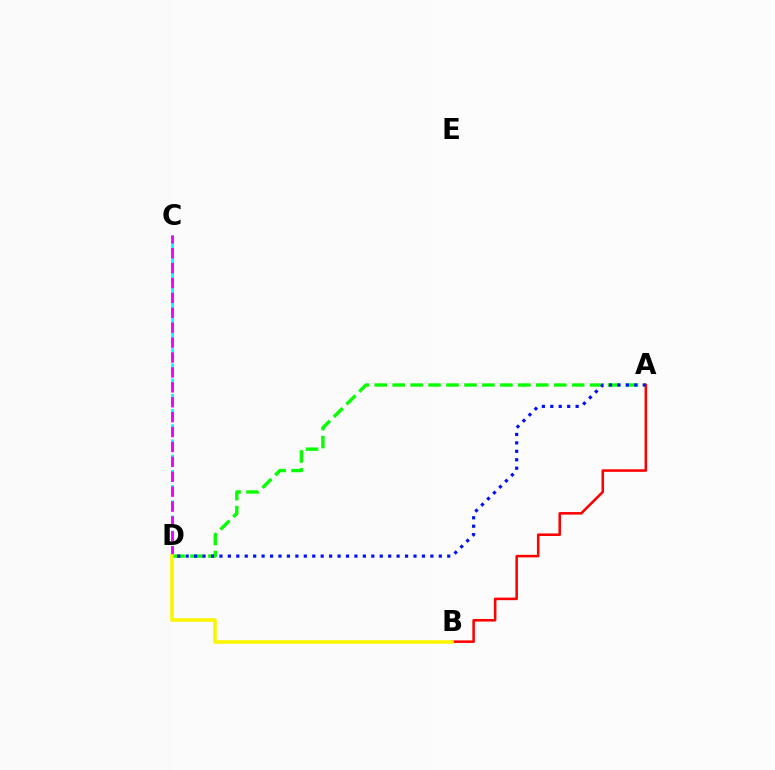{('A', 'B'): [{'color': '#ff0000', 'line_style': 'solid', 'thickness': 1.84}], ('C', 'D'): [{'color': '#00fff6', 'line_style': 'dashed', 'thickness': 2.07}, {'color': '#ee00ff', 'line_style': 'dashed', 'thickness': 2.02}], ('A', 'D'): [{'color': '#08ff00', 'line_style': 'dashed', 'thickness': 2.44}, {'color': '#0010ff', 'line_style': 'dotted', 'thickness': 2.29}], ('B', 'D'): [{'color': '#fcf500', 'line_style': 'solid', 'thickness': 2.58}]}